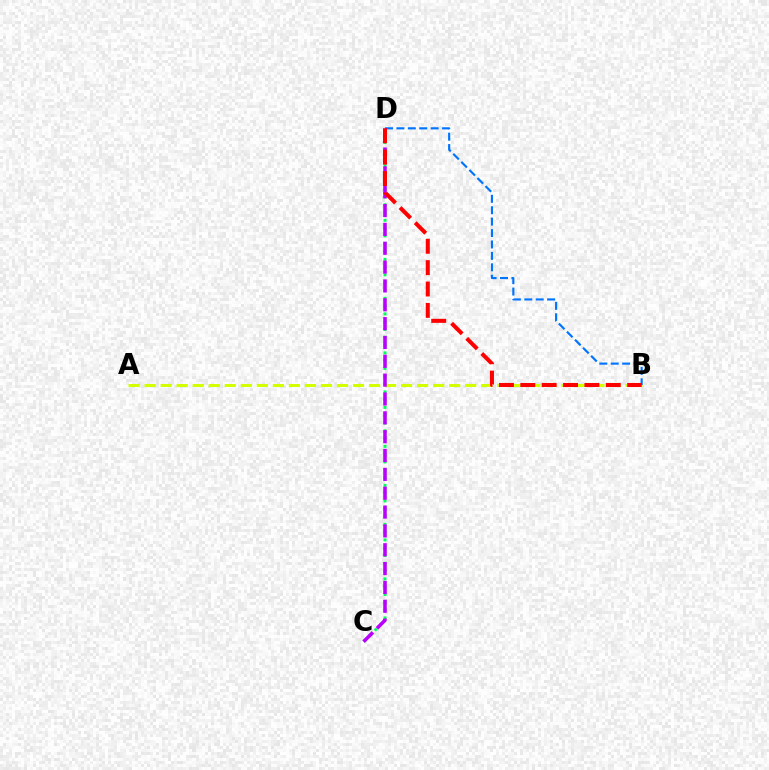{('C', 'D'): [{'color': '#00ff5c', 'line_style': 'dotted', 'thickness': 2.12}, {'color': '#b900ff', 'line_style': 'dashed', 'thickness': 2.56}], ('A', 'B'): [{'color': '#d1ff00', 'line_style': 'dashed', 'thickness': 2.18}], ('B', 'D'): [{'color': '#0074ff', 'line_style': 'dashed', 'thickness': 1.55}, {'color': '#ff0000', 'line_style': 'dashed', 'thickness': 2.9}]}